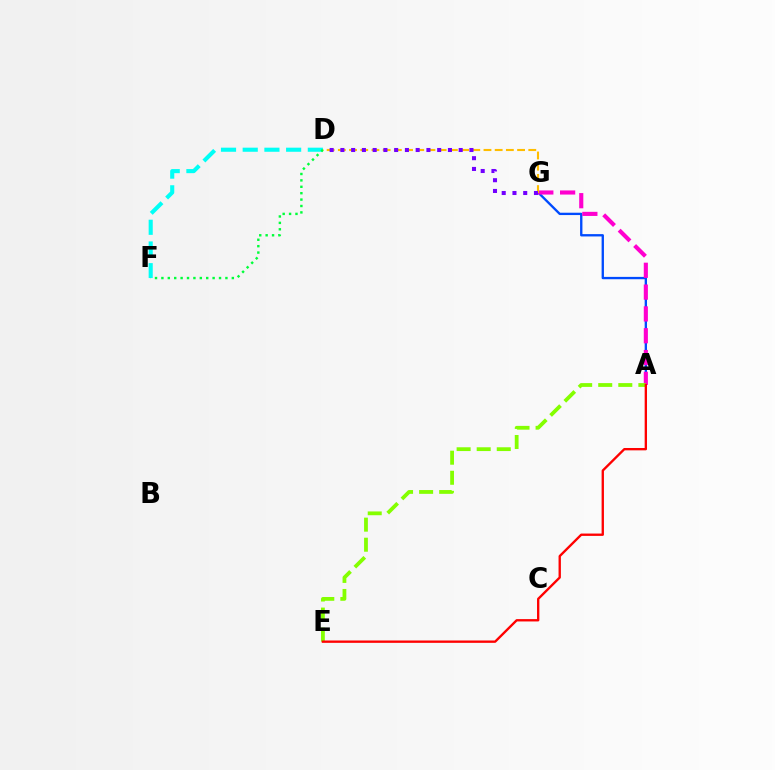{('A', 'G'): [{'color': '#004bff', 'line_style': 'solid', 'thickness': 1.69}, {'color': '#ff00cf', 'line_style': 'dashed', 'thickness': 2.96}], ('D', 'F'): [{'color': '#00fff6', 'line_style': 'dashed', 'thickness': 2.95}, {'color': '#00ff39', 'line_style': 'dotted', 'thickness': 1.74}], ('A', 'E'): [{'color': '#84ff00', 'line_style': 'dashed', 'thickness': 2.73}, {'color': '#ff0000', 'line_style': 'solid', 'thickness': 1.69}], ('D', 'G'): [{'color': '#ffbd00', 'line_style': 'dashed', 'thickness': 1.52}, {'color': '#7200ff', 'line_style': 'dotted', 'thickness': 2.92}]}